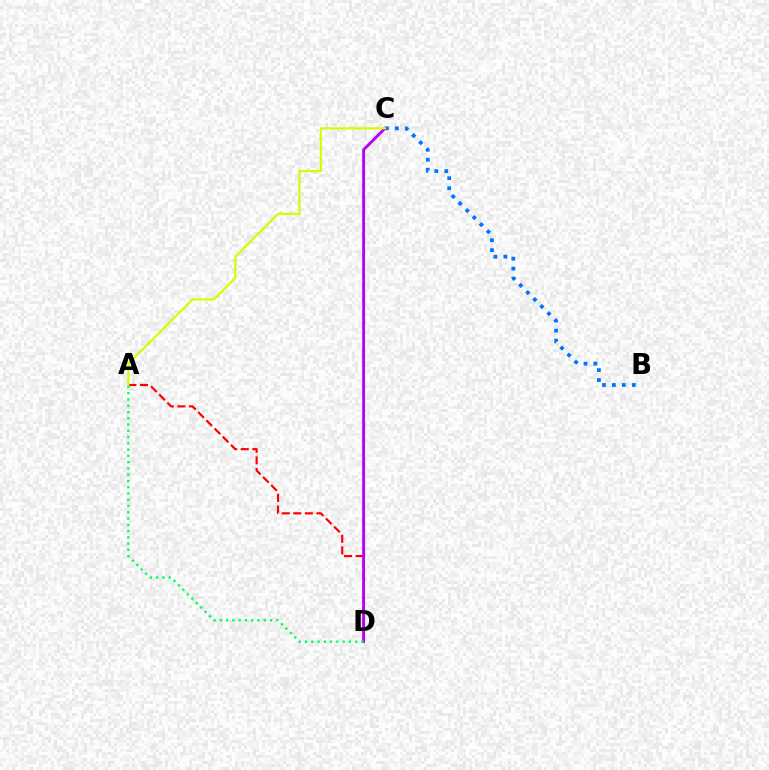{('A', 'D'): [{'color': '#ff0000', 'line_style': 'dashed', 'thickness': 1.57}, {'color': '#00ff5c', 'line_style': 'dotted', 'thickness': 1.7}], ('B', 'C'): [{'color': '#0074ff', 'line_style': 'dotted', 'thickness': 2.71}], ('C', 'D'): [{'color': '#b900ff', 'line_style': 'solid', 'thickness': 2.09}], ('A', 'C'): [{'color': '#d1ff00', 'line_style': 'solid', 'thickness': 1.57}]}